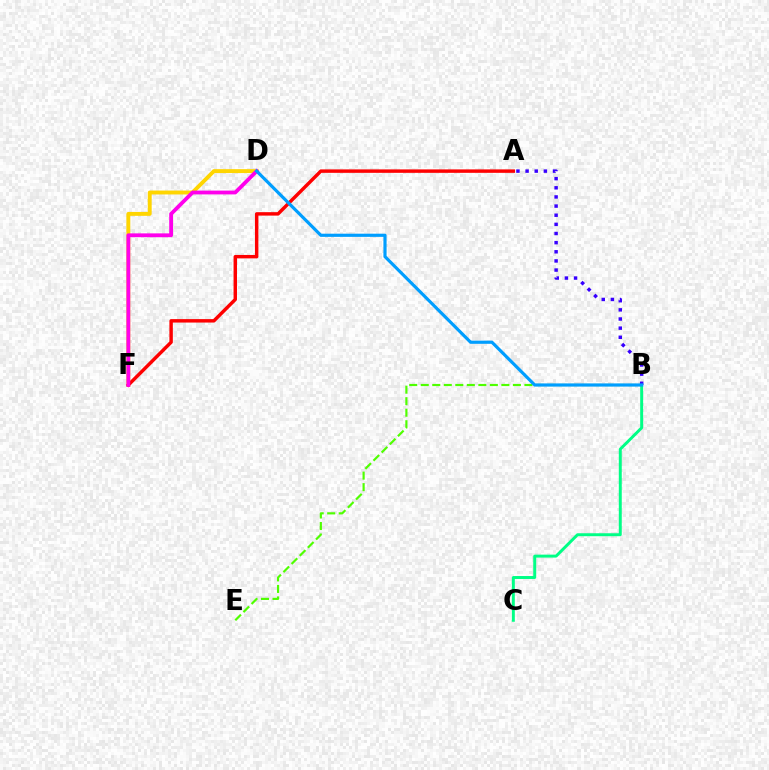{('D', 'F'): [{'color': '#ffd500', 'line_style': 'solid', 'thickness': 2.81}, {'color': '#ff00ed', 'line_style': 'solid', 'thickness': 2.74}], ('A', 'F'): [{'color': '#ff0000', 'line_style': 'solid', 'thickness': 2.48}], ('B', 'C'): [{'color': '#00ff86', 'line_style': 'solid', 'thickness': 2.13}], ('B', 'E'): [{'color': '#4fff00', 'line_style': 'dashed', 'thickness': 1.56}], ('A', 'B'): [{'color': '#3700ff', 'line_style': 'dotted', 'thickness': 2.48}], ('B', 'D'): [{'color': '#009eff', 'line_style': 'solid', 'thickness': 2.29}]}